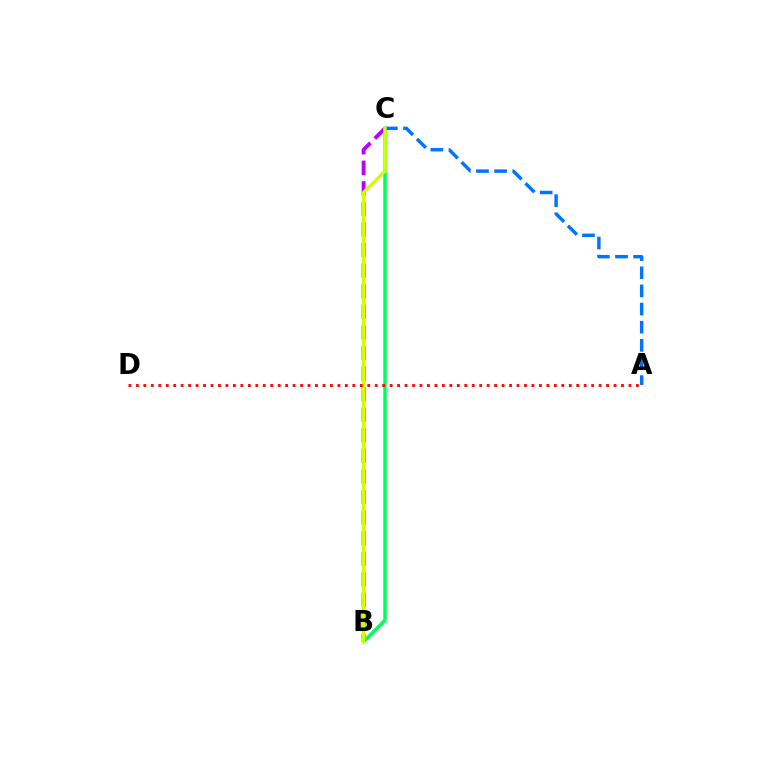{('B', 'C'): [{'color': '#b900ff', 'line_style': 'dashed', 'thickness': 2.8}, {'color': '#00ff5c', 'line_style': 'solid', 'thickness': 2.51}, {'color': '#d1ff00', 'line_style': 'solid', 'thickness': 2.42}], ('A', 'C'): [{'color': '#0074ff', 'line_style': 'dashed', 'thickness': 2.46}], ('A', 'D'): [{'color': '#ff0000', 'line_style': 'dotted', 'thickness': 2.03}]}